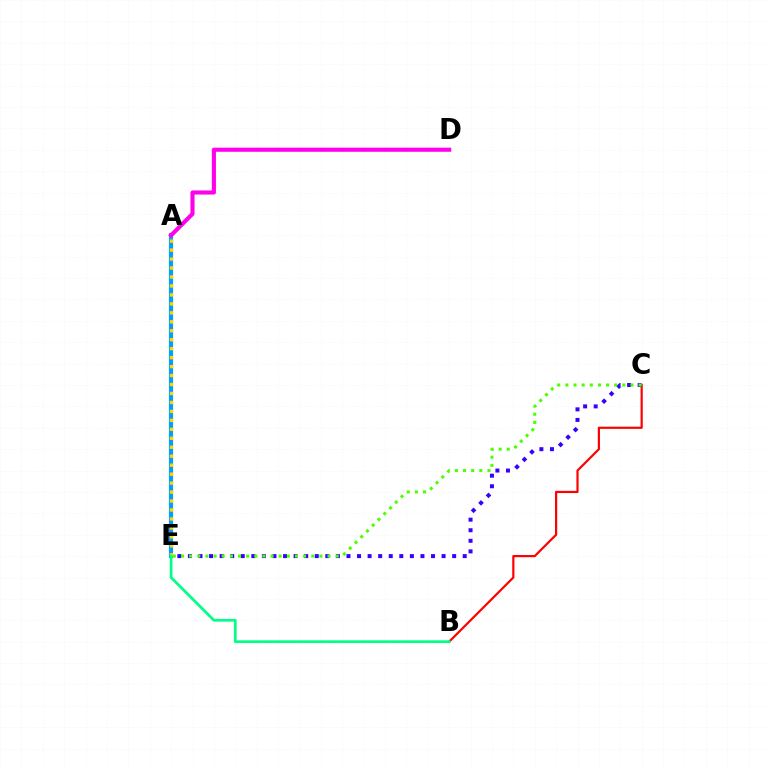{('A', 'E'): [{'color': '#009eff', 'line_style': 'solid', 'thickness': 3.0}, {'color': '#ffd500', 'line_style': 'dotted', 'thickness': 2.43}], ('B', 'C'): [{'color': '#ff0000', 'line_style': 'solid', 'thickness': 1.58}], ('C', 'E'): [{'color': '#3700ff', 'line_style': 'dotted', 'thickness': 2.87}, {'color': '#4fff00', 'line_style': 'dotted', 'thickness': 2.21}], ('A', 'D'): [{'color': '#ff00ed', 'line_style': 'solid', 'thickness': 2.96}], ('B', 'E'): [{'color': '#00ff86', 'line_style': 'solid', 'thickness': 1.96}]}